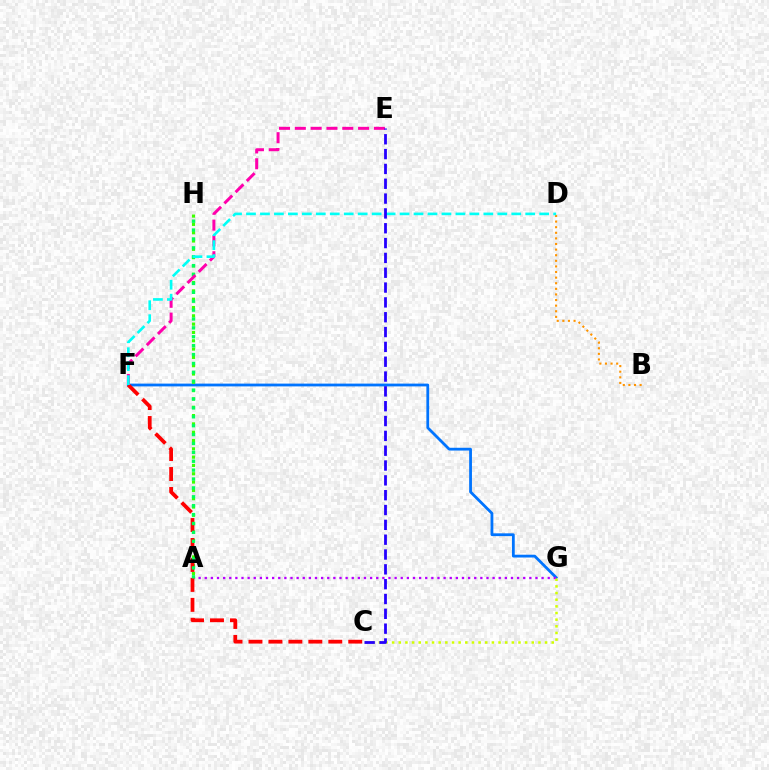{('F', 'G'): [{'color': '#0074ff', 'line_style': 'solid', 'thickness': 2.01}], ('A', 'G'): [{'color': '#b900ff', 'line_style': 'dotted', 'thickness': 1.66}], ('B', 'D'): [{'color': '#ff9400', 'line_style': 'dotted', 'thickness': 1.52}], ('A', 'H'): [{'color': '#3dff00', 'line_style': 'dotted', 'thickness': 2.26}, {'color': '#00ff5c', 'line_style': 'dotted', 'thickness': 2.42}], ('C', 'F'): [{'color': '#ff0000', 'line_style': 'dashed', 'thickness': 2.71}], ('E', 'F'): [{'color': '#ff00ac', 'line_style': 'dashed', 'thickness': 2.15}], ('D', 'F'): [{'color': '#00fff6', 'line_style': 'dashed', 'thickness': 1.9}], ('C', 'G'): [{'color': '#d1ff00', 'line_style': 'dotted', 'thickness': 1.81}], ('C', 'E'): [{'color': '#2500ff', 'line_style': 'dashed', 'thickness': 2.01}]}